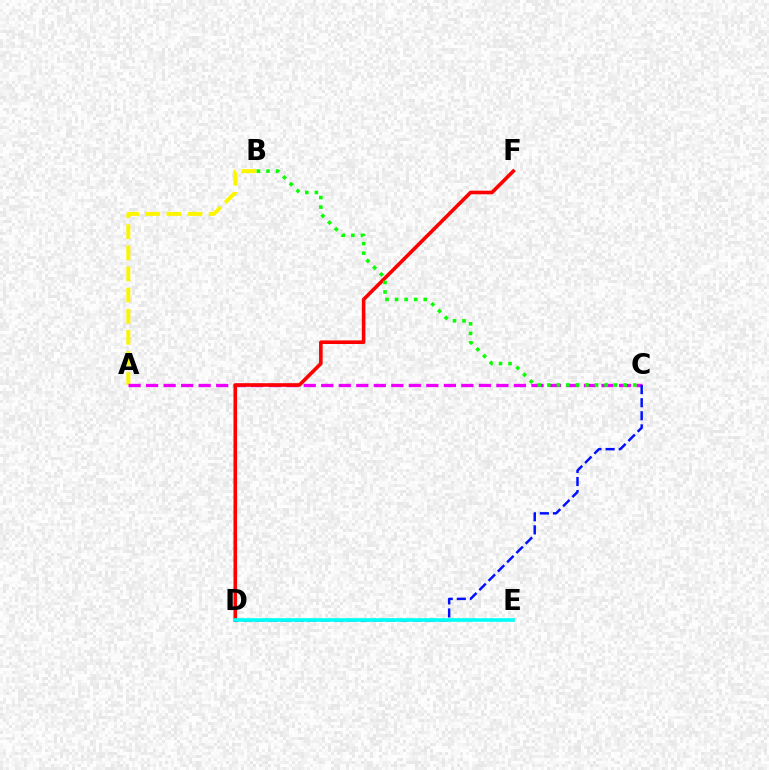{('A', 'B'): [{'color': '#fcf500', 'line_style': 'dashed', 'thickness': 2.87}], ('A', 'C'): [{'color': '#ee00ff', 'line_style': 'dashed', 'thickness': 2.38}], ('C', 'D'): [{'color': '#0010ff', 'line_style': 'dashed', 'thickness': 1.78}], ('D', 'F'): [{'color': '#ff0000', 'line_style': 'solid', 'thickness': 2.59}], ('B', 'C'): [{'color': '#08ff00', 'line_style': 'dotted', 'thickness': 2.59}], ('D', 'E'): [{'color': '#00fff6', 'line_style': 'solid', 'thickness': 2.62}]}